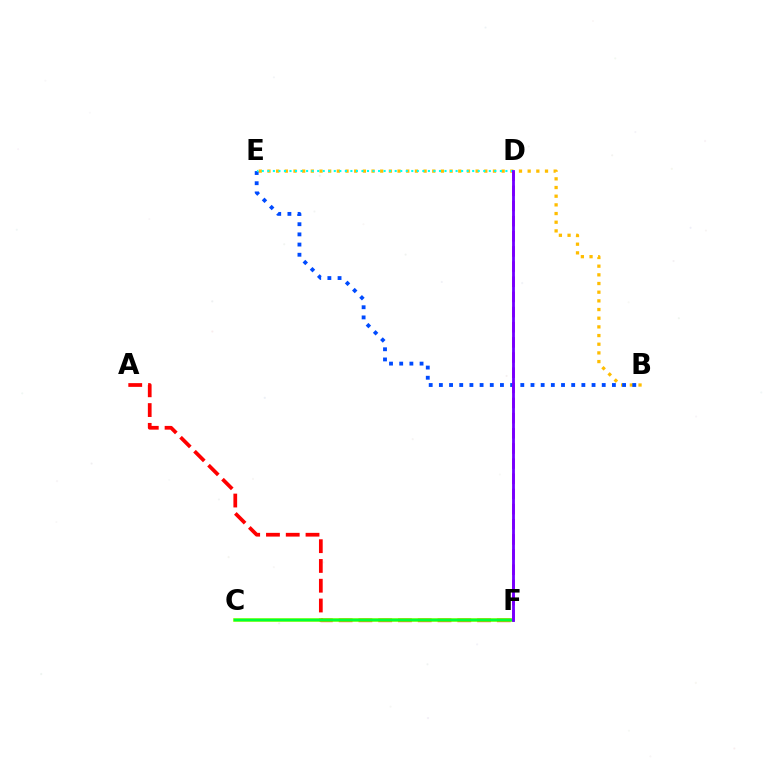{('B', 'E'): [{'color': '#ffbd00', 'line_style': 'dotted', 'thickness': 2.36}, {'color': '#004bff', 'line_style': 'dotted', 'thickness': 2.77}], ('A', 'F'): [{'color': '#ff0000', 'line_style': 'dashed', 'thickness': 2.69}], ('C', 'F'): [{'color': '#84ff00', 'line_style': 'solid', 'thickness': 2.59}, {'color': '#00ff39', 'line_style': 'solid', 'thickness': 1.76}], ('D', 'E'): [{'color': '#00fff6', 'line_style': 'dotted', 'thickness': 1.5}], ('D', 'F'): [{'color': '#ff00cf', 'line_style': 'dashed', 'thickness': 2.06}, {'color': '#7200ff', 'line_style': 'solid', 'thickness': 2.03}]}